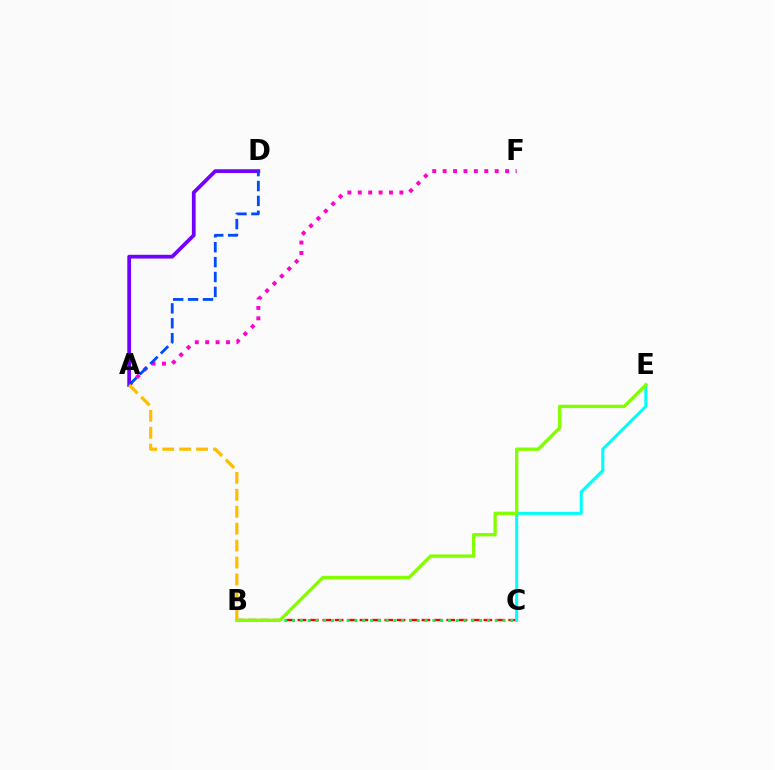{('A', 'F'): [{'color': '#ff00cf', 'line_style': 'dotted', 'thickness': 2.83}], ('B', 'C'): [{'color': '#ff0000', 'line_style': 'dashed', 'thickness': 1.68}, {'color': '#00ff39', 'line_style': 'dotted', 'thickness': 2.12}], ('C', 'E'): [{'color': '#00fff6', 'line_style': 'solid', 'thickness': 2.2}], ('A', 'D'): [{'color': '#7200ff', 'line_style': 'solid', 'thickness': 2.7}, {'color': '#004bff', 'line_style': 'dashed', 'thickness': 2.02}], ('B', 'E'): [{'color': '#84ff00', 'line_style': 'solid', 'thickness': 2.42}], ('A', 'B'): [{'color': '#ffbd00', 'line_style': 'dashed', 'thickness': 2.3}]}